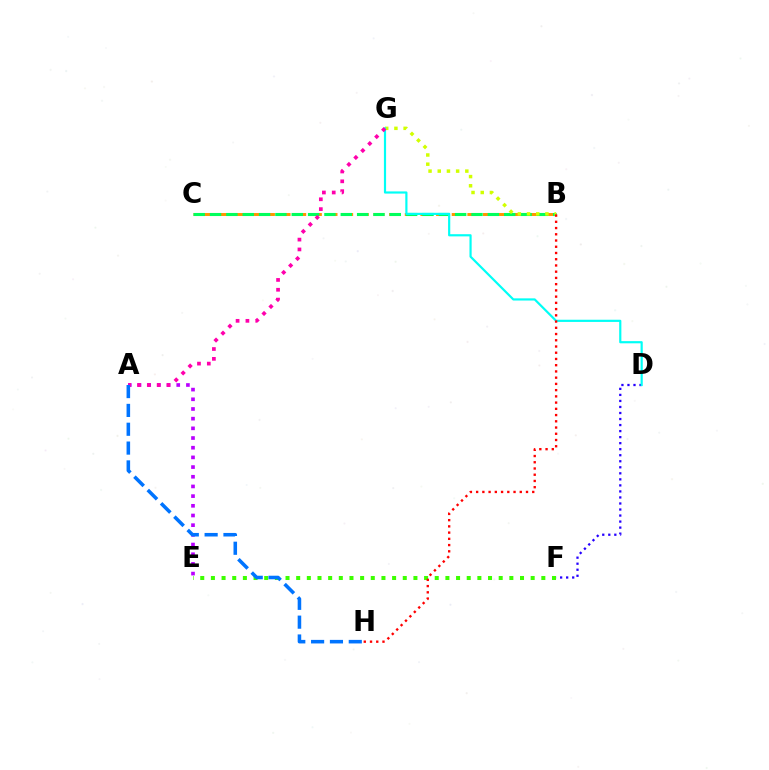{('B', 'C'): [{'color': '#ff9400', 'line_style': 'dashed', 'thickness': 2.13}, {'color': '#00ff5c', 'line_style': 'dashed', 'thickness': 2.22}], ('A', 'E'): [{'color': '#b900ff', 'line_style': 'dotted', 'thickness': 2.63}], ('E', 'F'): [{'color': '#3dff00', 'line_style': 'dotted', 'thickness': 2.9}], ('B', 'G'): [{'color': '#d1ff00', 'line_style': 'dotted', 'thickness': 2.5}], ('D', 'F'): [{'color': '#2500ff', 'line_style': 'dotted', 'thickness': 1.64}], ('D', 'G'): [{'color': '#00fff6', 'line_style': 'solid', 'thickness': 1.57}], ('B', 'H'): [{'color': '#ff0000', 'line_style': 'dotted', 'thickness': 1.69}], ('A', 'G'): [{'color': '#ff00ac', 'line_style': 'dotted', 'thickness': 2.67}], ('A', 'H'): [{'color': '#0074ff', 'line_style': 'dashed', 'thickness': 2.56}]}